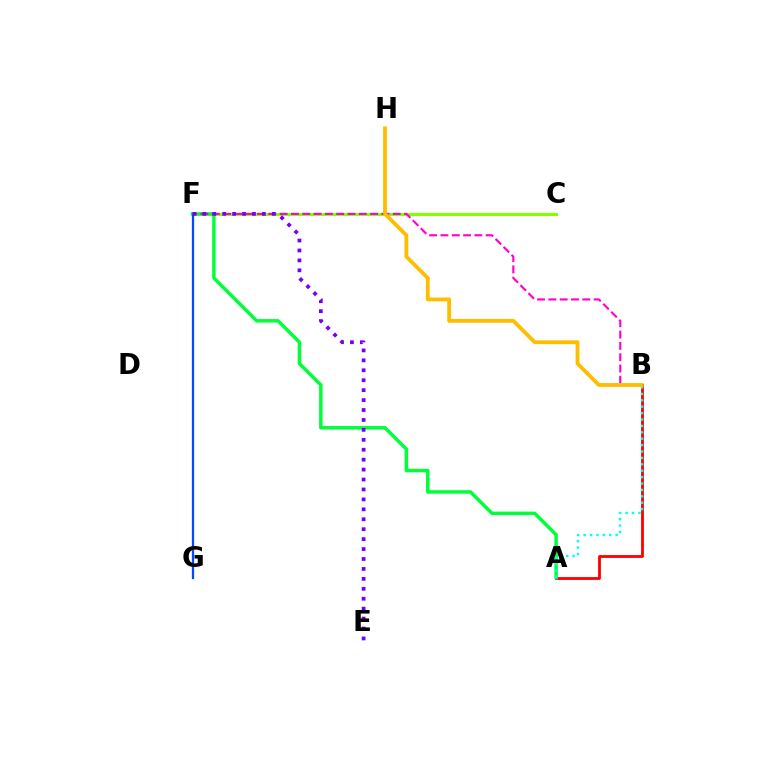{('A', 'B'): [{'color': '#ff0000', 'line_style': 'solid', 'thickness': 2.02}, {'color': '#00fff6', 'line_style': 'dotted', 'thickness': 1.74}], ('C', 'F'): [{'color': '#84ff00', 'line_style': 'solid', 'thickness': 2.22}], ('A', 'F'): [{'color': '#00ff39', 'line_style': 'solid', 'thickness': 2.51}], ('F', 'G'): [{'color': '#004bff', 'line_style': 'solid', 'thickness': 1.62}], ('B', 'F'): [{'color': '#ff00cf', 'line_style': 'dashed', 'thickness': 1.54}], ('B', 'H'): [{'color': '#ffbd00', 'line_style': 'solid', 'thickness': 2.75}], ('E', 'F'): [{'color': '#7200ff', 'line_style': 'dotted', 'thickness': 2.7}]}